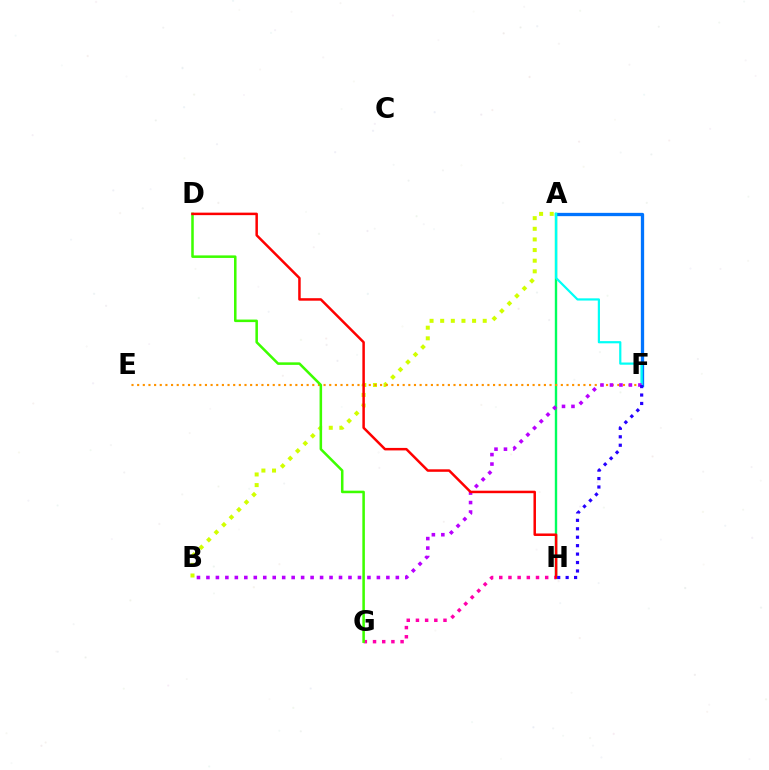{('A', 'B'): [{'color': '#d1ff00', 'line_style': 'dotted', 'thickness': 2.89}], ('A', 'F'): [{'color': '#0074ff', 'line_style': 'solid', 'thickness': 2.37}, {'color': '#00fff6', 'line_style': 'solid', 'thickness': 1.59}], ('A', 'H'): [{'color': '#00ff5c', 'line_style': 'solid', 'thickness': 1.72}], ('G', 'H'): [{'color': '#ff00ac', 'line_style': 'dotted', 'thickness': 2.5}], ('E', 'F'): [{'color': '#ff9400', 'line_style': 'dotted', 'thickness': 1.53}], ('D', 'G'): [{'color': '#3dff00', 'line_style': 'solid', 'thickness': 1.83}], ('B', 'F'): [{'color': '#b900ff', 'line_style': 'dotted', 'thickness': 2.57}], ('D', 'H'): [{'color': '#ff0000', 'line_style': 'solid', 'thickness': 1.8}], ('F', 'H'): [{'color': '#2500ff', 'line_style': 'dotted', 'thickness': 2.29}]}